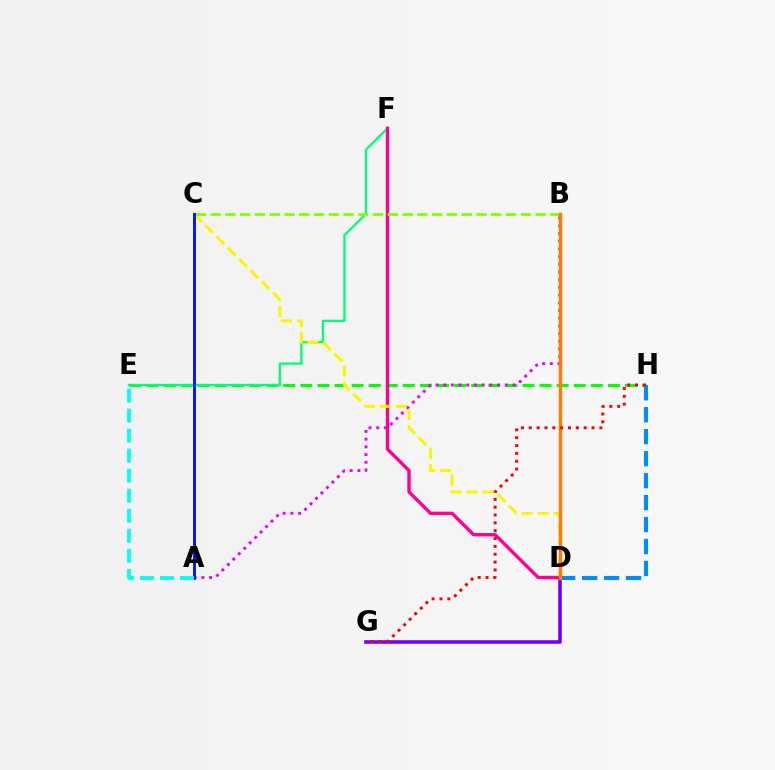{('E', 'H'): [{'color': '#08ff00', 'line_style': 'dashed', 'thickness': 2.32}], ('A', 'B'): [{'color': '#ee00ff', 'line_style': 'dotted', 'thickness': 2.09}], ('E', 'F'): [{'color': '#00ff74', 'line_style': 'solid', 'thickness': 1.65}], ('D', 'F'): [{'color': '#ff0094', 'line_style': 'solid', 'thickness': 2.42}], ('C', 'D'): [{'color': '#fcf500', 'line_style': 'dashed', 'thickness': 2.17}], ('B', 'C'): [{'color': '#84ff00', 'line_style': 'dashed', 'thickness': 2.01}], ('D', 'G'): [{'color': '#7200ff', 'line_style': 'solid', 'thickness': 2.58}], ('A', 'C'): [{'color': '#0010ff', 'line_style': 'solid', 'thickness': 2.06}], ('D', 'H'): [{'color': '#008cff', 'line_style': 'dashed', 'thickness': 2.98}], ('B', 'D'): [{'color': '#ff7c00', 'line_style': 'solid', 'thickness': 2.48}], ('G', 'H'): [{'color': '#ff0000', 'line_style': 'dotted', 'thickness': 2.13}], ('A', 'E'): [{'color': '#00fff6', 'line_style': 'dashed', 'thickness': 2.72}]}